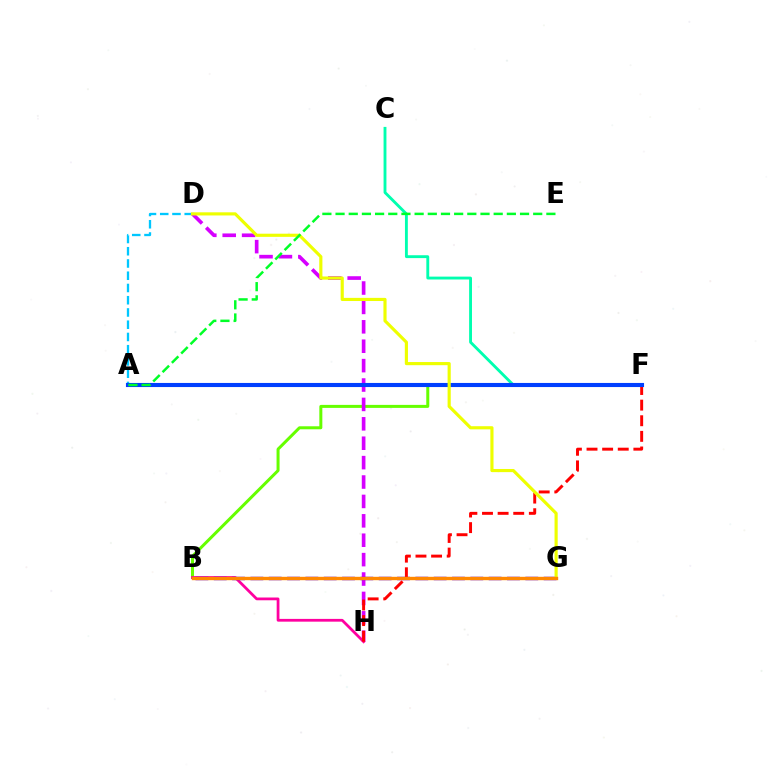{('B', 'F'): [{'color': '#66ff00', 'line_style': 'solid', 'thickness': 2.16}], ('D', 'H'): [{'color': '#d600ff', 'line_style': 'dashed', 'thickness': 2.64}], ('B', 'H'): [{'color': '#ff00a0', 'line_style': 'solid', 'thickness': 1.99}], ('A', 'D'): [{'color': '#00c7ff', 'line_style': 'dashed', 'thickness': 1.66}], ('B', 'G'): [{'color': '#4f00ff', 'line_style': 'dashed', 'thickness': 2.49}, {'color': '#ff8800', 'line_style': 'solid', 'thickness': 2.43}], ('F', 'H'): [{'color': '#ff0000', 'line_style': 'dashed', 'thickness': 2.12}], ('C', 'F'): [{'color': '#00ffaf', 'line_style': 'solid', 'thickness': 2.06}], ('A', 'F'): [{'color': '#003fff', 'line_style': 'solid', 'thickness': 2.95}], ('D', 'G'): [{'color': '#eeff00', 'line_style': 'solid', 'thickness': 2.27}], ('A', 'E'): [{'color': '#00ff27', 'line_style': 'dashed', 'thickness': 1.79}]}